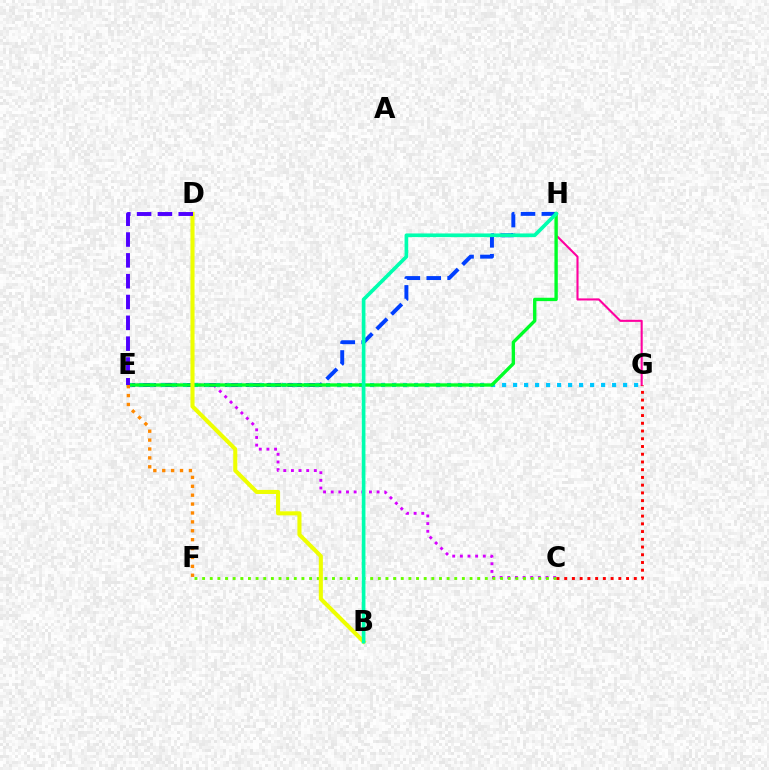{('C', 'E'): [{'color': '#d600ff', 'line_style': 'dotted', 'thickness': 2.08}], ('E', 'H'): [{'color': '#003fff', 'line_style': 'dashed', 'thickness': 2.83}, {'color': '#00ff27', 'line_style': 'solid', 'thickness': 2.42}], ('E', 'G'): [{'color': '#00c7ff', 'line_style': 'dotted', 'thickness': 2.99}], ('G', 'H'): [{'color': '#ff00a0', 'line_style': 'solid', 'thickness': 1.51}], ('C', 'F'): [{'color': '#66ff00', 'line_style': 'dotted', 'thickness': 2.08}], ('B', 'D'): [{'color': '#eeff00', 'line_style': 'solid', 'thickness': 2.93}], ('E', 'F'): [{'color': '#ff8800', 'line_style': 'dotted', 'thickness': 2.42}], ('C', 'G'): [{'color': '#ff0000', 'line_style': 'dotted', 'thickness': 2.1}], ('B', 'H'): [{'color': '#00ffaf', 'line_style': 'solid', 'thickness': 2.64}], ('D', 'E'): [{'color': '#4f00ff', 'line_style': 'dashed', 'thickness': 2.83}]}